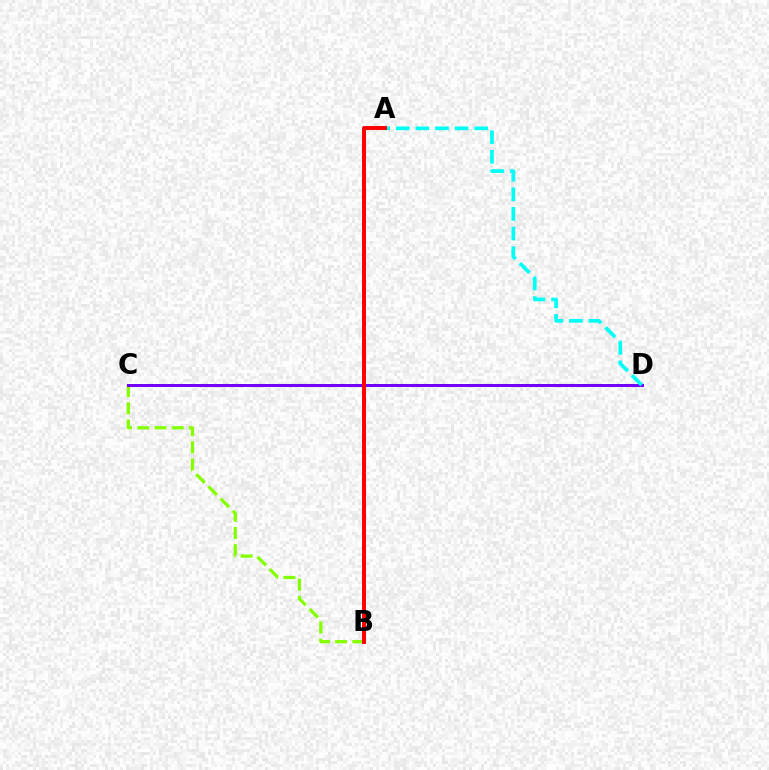{('B', 'C'): [{'color': '#84ff00', 'line_style': 'dashed', 'thickness': 2.34}], ('C', 'D'): [{'color': '#7200ff', 'line_style': 'solid', 'thickness': 2.15}], ('A', 'D'): [{'color': '#00fff6', 'line_style': 'dashed', 'thickness': 2.66}], ('A', 'B'): [{'color': '#ff0000', 'line_style': 'solid', 'thickness': 2.85}]}